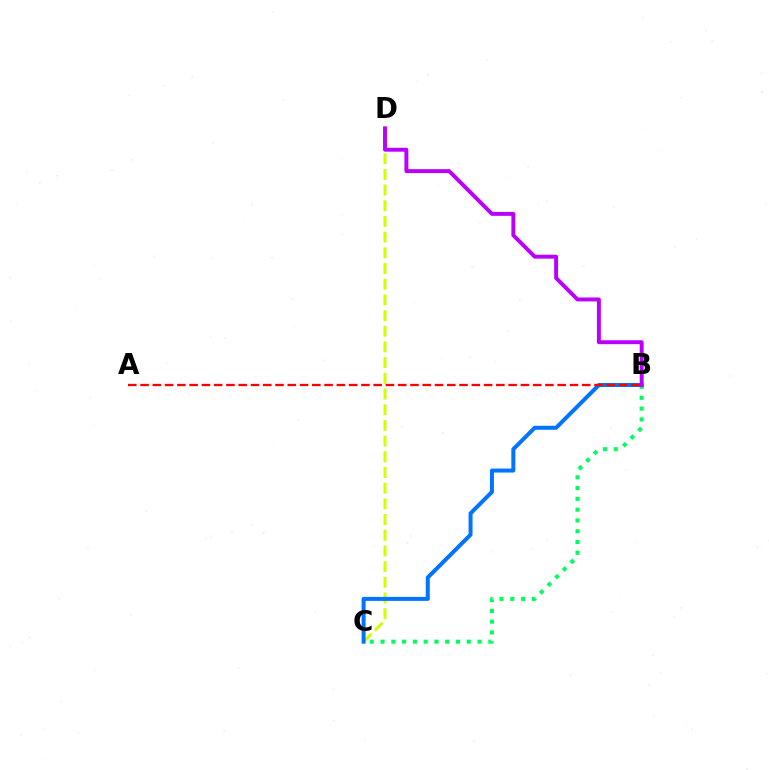{('C', 'D'): [{'color': '#d1ff00', 'line_style': 'dashed', 'thickness': 2.13}], ('B', 'C'): [{'color': '#00ff5c', 'line_style': 'dotted', 'thickness': 2.93}, {'color': '#0074ff', 'line_style': 'solid', 'thickness': 2.87}], ('A', 'B'): [{'color': '#ff0000', 'line_style': 'dashed', 'thickness': 1.67}], ('B', 'D'): [{'color': '#b900ff', 'line_style': 'solid', 'thickness': 2.82}]}